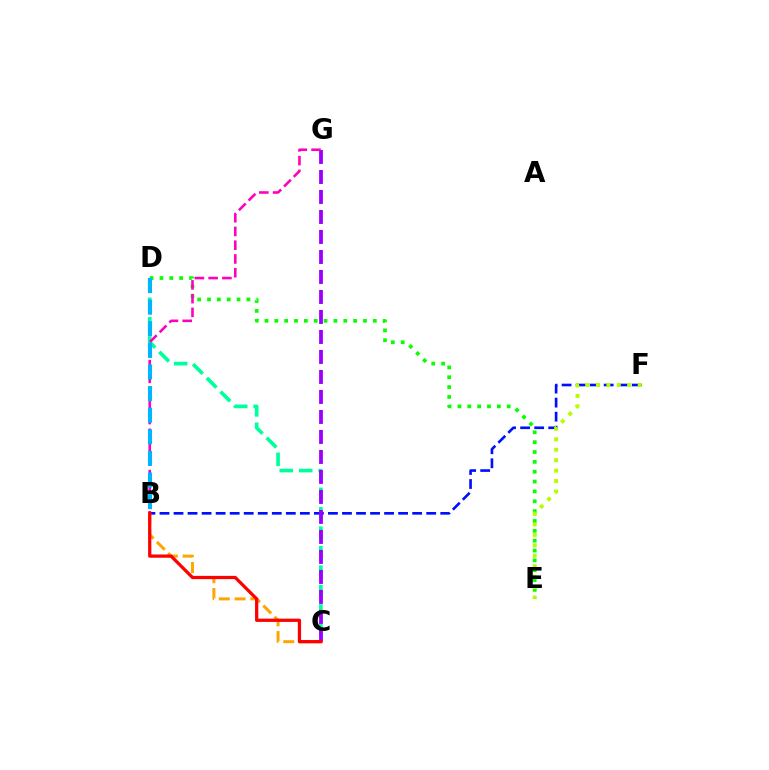{('C', 'D'): [{'color': '#00ff9d', 'line_style': 'dashed', 'thickness': 2.64}], ('B', 'F'): [{'color': '#0010ff', 'line_style': 'dashed', 'thickness': 1.91}], ('D', 'E'): [{'color': '#08ff00', 'line_style': 'dotted', 'thickness': 2.68}], ('E', 'F'): [{'color': '#b3ff00', 'line_style': 'dotted', 'thickness': 2.84}], ('B', 'C'): [{'color': '#ffa500', 'line_style': 'dashed', 'thickness': 2.14}, {'color': '#ff0000', 'line_style': 'solid', 'thickness': 2.34}], ('C', 'G'): [{'color': '#9b00ff', 'line_style': 'dashed', 'thickness': 2.72}], ('B', 'G'): [{'color': '#ff00bd', 'line_style': 'dashed', 'thickness': 1.87}], ('B', 'D'): [{'color': '#00b5ff', 'line_style': 'dashed', 'thickness': 2.94}]}